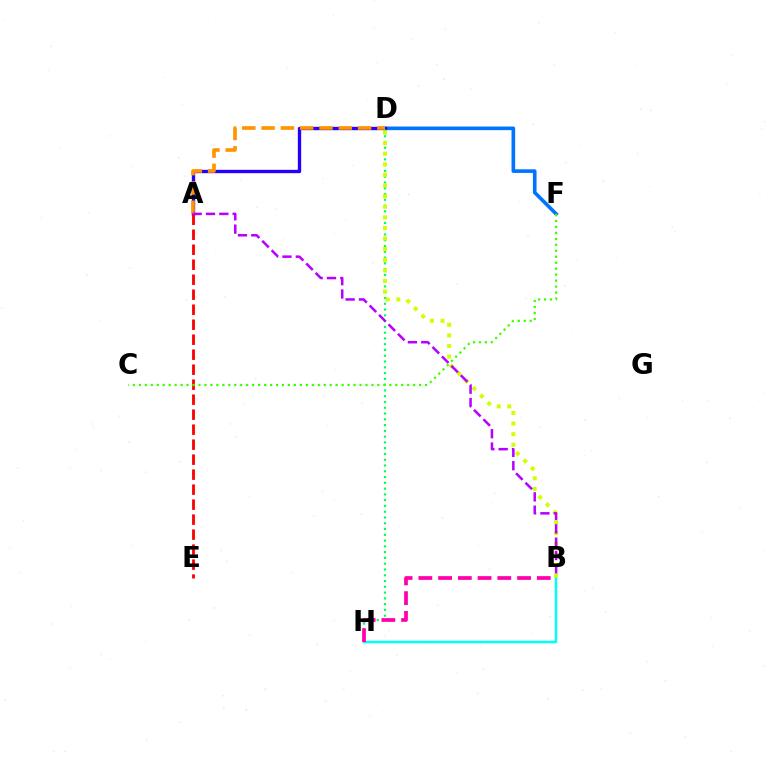{('B', 'H'): [{'color': '#00fff6', 'line_style': 'solid', 'thickness': 1.79}, {'color': '#ff00ac', 'line_style': 'dashed', 'thickness': 2.68}], ('D', 'F'): [{'color': '#0074ff', 'line_style': 'solid', 'thickness': 2.61}], ('A', 'D'): [{'color': '#2500ff', 'line_style': 'solid', 'thickness': 2.42}, {'color': '#ff9400', 'line_style': 'dashed', 'thickness': 2.62}], ('A', 'E'): [{'color': '#ff0000', 'line_style': 'dashed', 'thickness': 2.04}], ('D', 'H'): [{'color': '#00ff5c', 'line_style': 'dotted', 'thickness': 1.57}], ('B', 'D'): [{'color': '#d1ff00', 'line_style': 'dotted', 'thickness': 2.88}], ('A', 'B'): [{'color': '#b900ff', 'line_style': 'dashed', 'thickness': 1.81}], ('C', 'F'): [{'color': '#3dff00', 'line_style': 'dotted', 'thickness': 1.62}]}